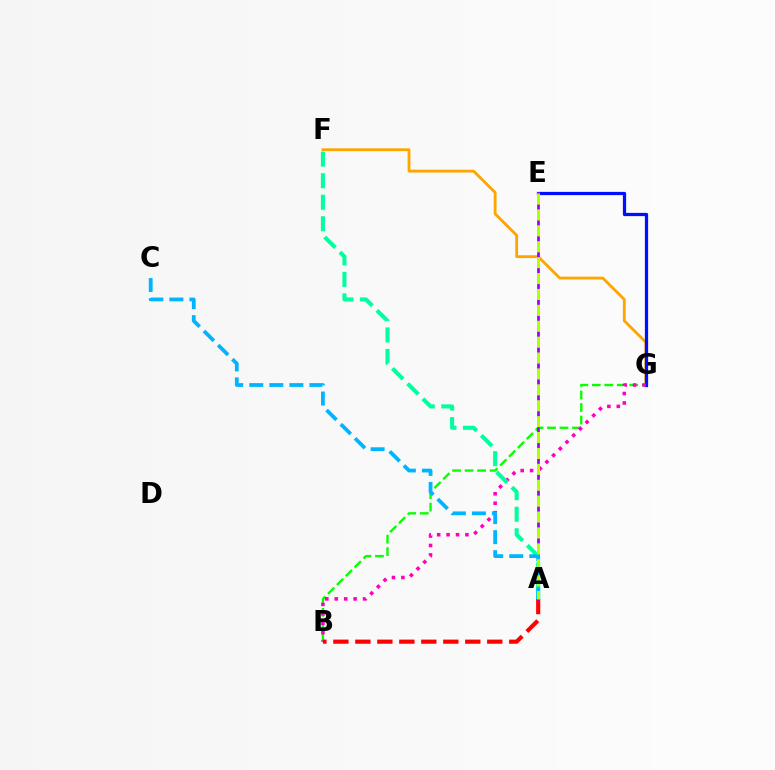{('F', 'G'): [{'color': '#ffa500', 'line_style': 'solid', 'thickness': 2.03}], ('B', 'G'): [{'color': '#08ff00', 'line_style': 'dashed', 'thickness': 1.7}, {'color': '#ff00bd', 'line_style': 'dotted', 'thickness': 2.56}], ('E', 'G'): [{'color': '#0010ff', 'line_style': 'solid', 'thickness': 2.34}], ('A', 'B'): [{'color': '#ff0000', 'line_style': 'dashed', 'thickness': 2.99}], ('A', 'E'): [{'color': '#9b00ff', 'line_style': 'solid', 'thickness': 1.97}, {'color': '#b3ff00', 'line_style': 'dashed', 'thickness': 2.16}], ('A', 'F'): [{'color': '#00ff9d', 'line_style': 'dashed', 'thickness': 2.92}], ('A', 'C'): [{'color': '#00b5ff', 'line_style': 'dashed', 'thickness': 2.72}]}